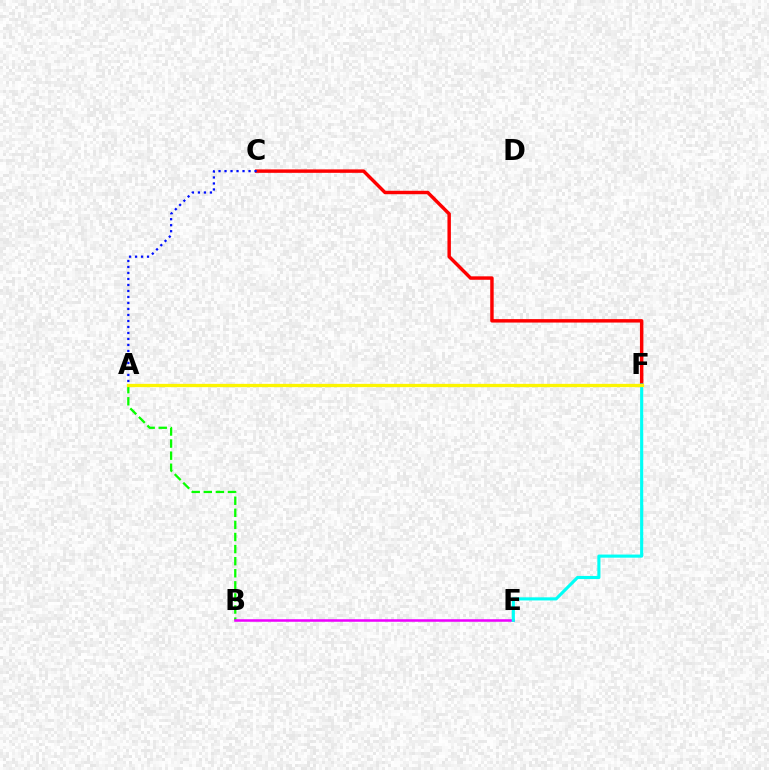{('A', 'B'): [{'color': '#08ff00', 'line_style': 'dashed', 'thickness': 1.64}], ('B', 'E'): [{'color': '#ee00ff', 'line_style': 'solid', 'thickness': 1.82}], ('C', 'F'): [{'color': '#ff0000', 'line_style': 'solid', 'thickness': 2.48}], ('E', 'F'): [{'color': '#00fff6', 'line_style': 'solid', 'thickness': 2.24}], ('A', 'F'): [{'color': '#fcf500', 'line_style': 'solid', 'thickness': 2.37}], ('A', 'C'): [{'color': '#0010ff', 'line_style': 'dotted', 'thickness': 1.63}]}